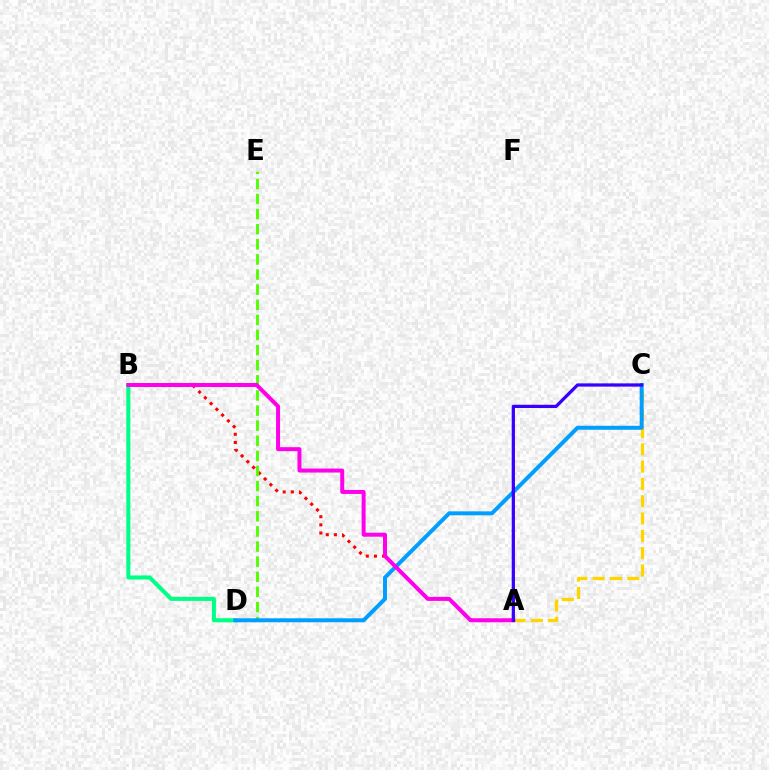{('B', 'D'): [{'color': '#00ff86', 'line_style': 'solid', 'thickness': 2.91}], ('A', 'B'): [{'color': '#ff0000', 'line_style': 'dotted', 'thickness': 2.21}, {'color': '#ff00ed', 'line_style': 'solid', 'thickness': 2.86}], ('D', 'E'): [{'color': '#4fff00', 'line_style': 'dashed', 'thickness': 2.05}], ('A', 'C'): [{'color': '#ffd500', 'line_style': 'dashed', 'thickness': 2.35}, {'color': '#3700ff', 'line_style': 'solid', 'thickness': 2.33}], ('C', 'D'): [{'color': '#009eff', 'line_style': 'solid', 'thickness': 2.85}]}